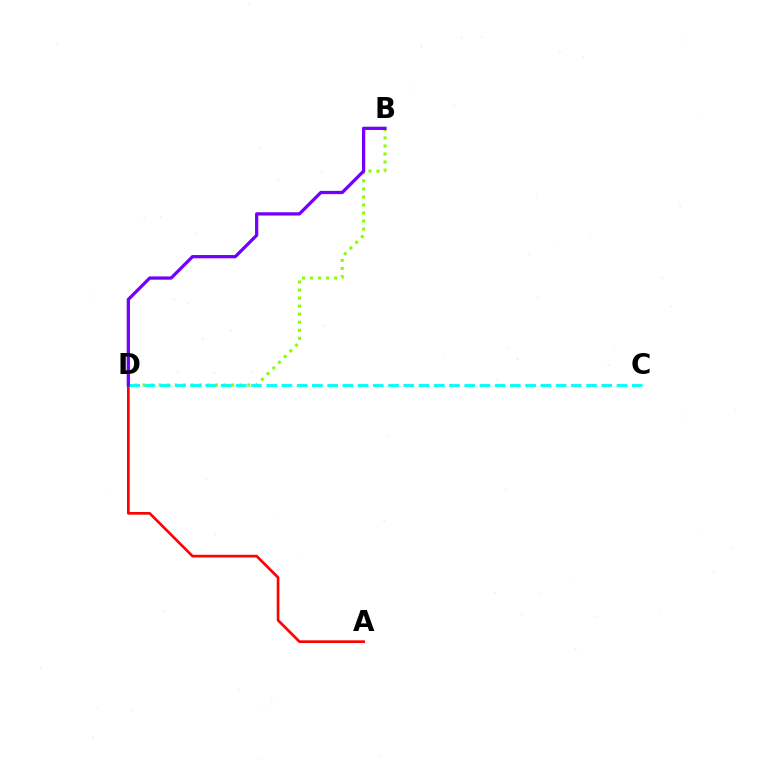{('A', 'D'): [{'color': '#ff0000', 'line_style': 'solid', 'thickness': 1.93}], ('B', 'D'): [{'color': '#84ff00', 'line_style': 'dotted', 'thickness': 2.19}, {'color': '#7200ff', 'line_style': 'solid', 'thickness': 2.35}], ('C', 'D'): [{'color': '#00fff6', 'line_style': 'dashed', 'thickness': 2.07}]}